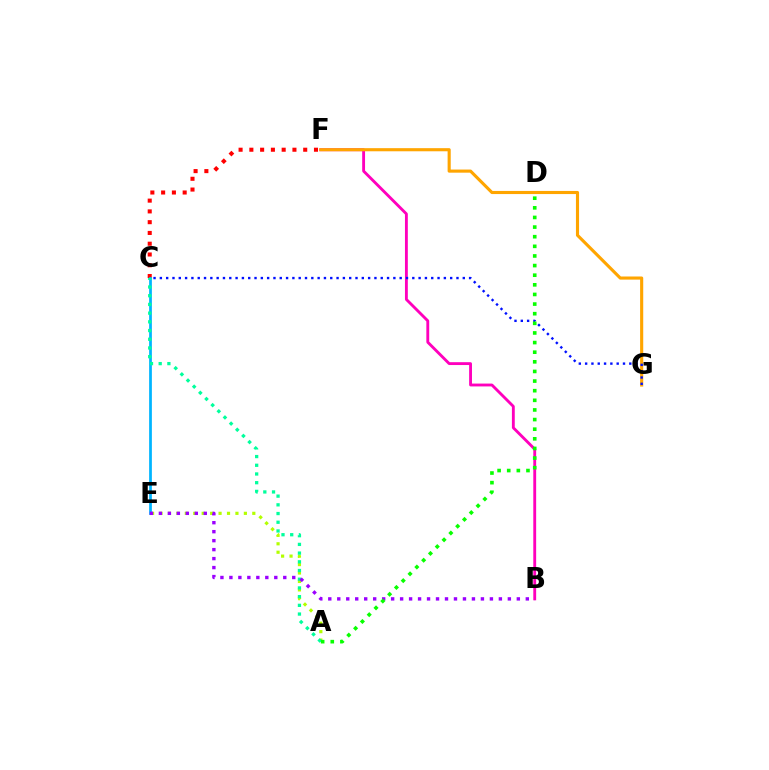{('B', 'F'): [{'color': '#ff00bd', 'line_style': 'solid', 'thickness': 2.06}], ('F', 'G'): [{'color': '#ffa500', 'line_style': 'solid', 'thickness': 2.24}], ('C', 'F'): [{'color': '#ff0000', 'line_style': 'dotted', 'thickness': 2.93}], ('A', 'E'): [{'color': '#b3ff00', 'line_style': 'dotted', 'thickness': 2.29}], ('C', 'E'): [{'color': '#00b5ff', 'line_style': 'solid', 'thickness': 1.98}], ('A', 'C'): [{'color': '#00ff9d', 'line_style': 'dotted', 'thickness': 2.37}], ('B', 'E'): [{'color': '#9b00ff', 'line_style': 'dotted', 'thickness': 2.44}], ('C', 'G'): [{'color': '#0010ff', 'line_style': 'dotted', 'thickness': 1.71}], ('A', 'D'): [{'color': '#08ff00', 'line_style': 'dotted', 'thickness': 2.61}]}